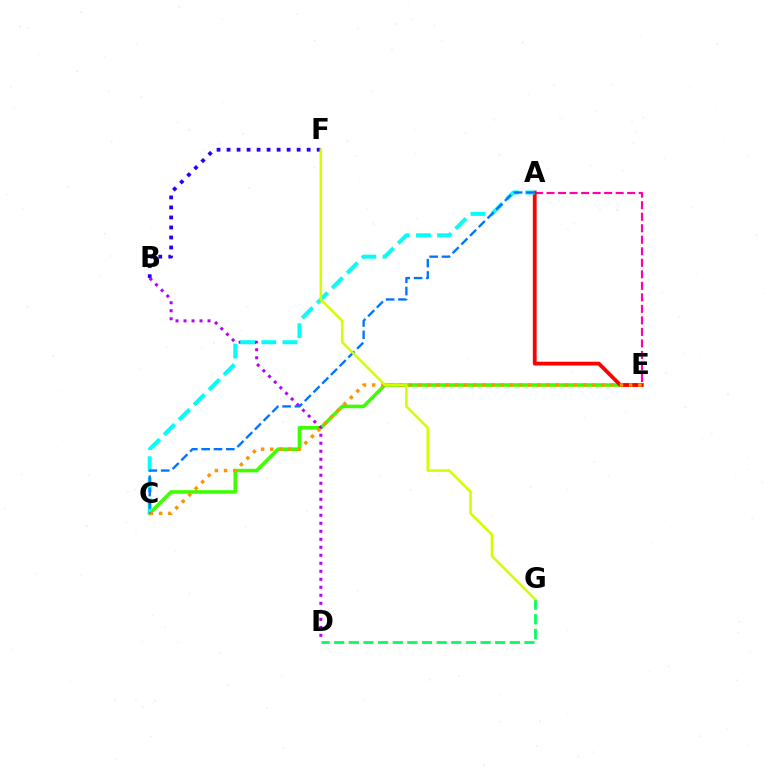{('C', 'E'): [{'color': '#3dff00', 'line_style': 'solid', 'thickness': 2.56}, {'color': '#ff9400', 'line_style': 'dotted', 'thickness': 2.49}], ('A', 'E'): [{'color': '#ff00ac', 'line_style': 'dashed', 'thickness': 1.56}, {'color': '#ff0000', 'line_style': 'solid', 'thickness': 2.73}], ('B', 'F'): [{'color': '#2500ff', 'line_style': 'dotted', 'thickness': 2.72}], ('D', 'G'): [{'color': '#00ff5c', 'line_style': 'dashed', 'thickness': 1.99}], ('B', 'D'): [{'color': '#b900ff', 'line_style': 'dotted', 'thickness': 2.17}], ('A', 'C'): [{'color': '#00fff6', 'line_style': 'dashed', 'thickness': 2.87}, {'color': '#0074ff', 'line_style': 'dashed', 'thickness': 1.68}], ('F', 'G'): [{'color': '#d1ff00', 'line_style': 'solid', 'thickness': 1.85}]}